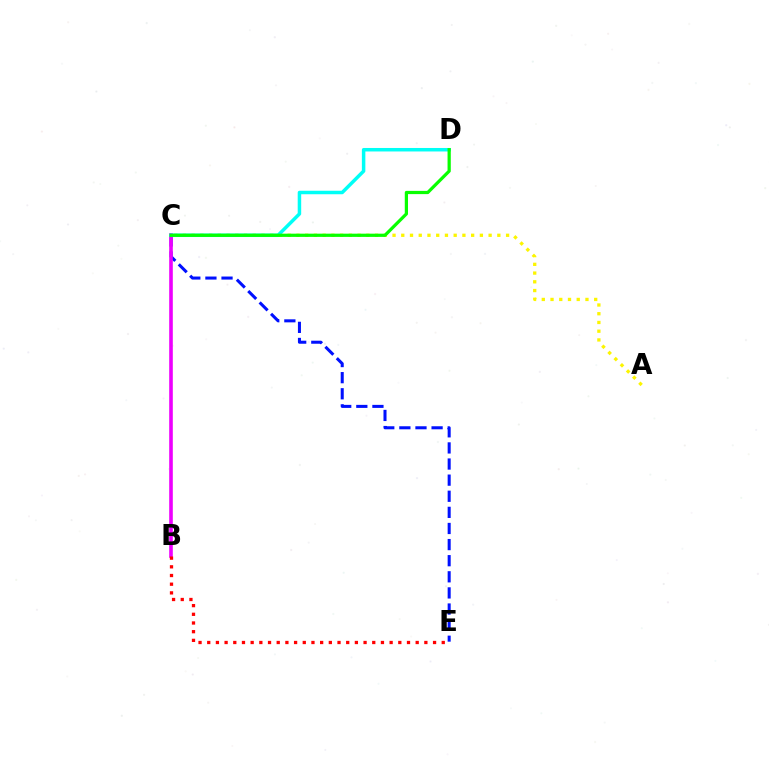{('C', 'E'): [{'color': '#0010ff', 'line_style': 'dashed', 'thickness': 2.19}], ('B', 'C'): [{'color': '#ee00ff', 'line_style': 'solid', 'thickness': 2.6}], ('A', 'C'): [{'color': '#fcf500', 'line_style': 'dotted', 'thickness': 2.37}], ('B', 'E'): [{'color': '#ff0000', 'line_style': 'dotted', 'thickness': 2.36}], ('C', 'D'): [{'color': '#00fff6', 'line_style': 'solid', 'thickness': 2.51}, {'color': '#08ff00', 'line_style': 'solid', 'thickness': 2.32}]}